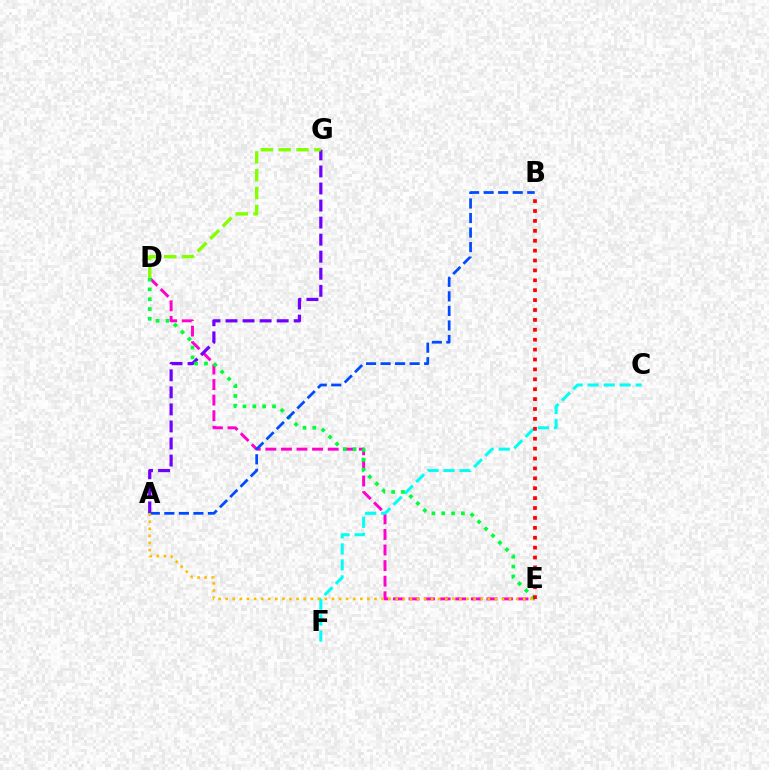{('D', 'E'): [{'color': '#ff00cf', 'line_style': 'dashed', 'thickness': 2.12}, {'color': '#00ff39', 'line_style': 'dotted', 'thickness': 2.67}], ('C', 'F'): [{'color': '#00fff6', 'line_style': 'dashed', 'thickness': 2.17}], ('A', 'G'): [{'color': '#7200ff', 'line_style': 'dashed', 'thickness': 2.32}], ('B', 'E'): [{'color': '#ff0000', 'line_style': 'dotted', 'thickness': 2.69}], ('A', 'B'): [{'color': '#004bff', 'line_style': 'dashed', 'thickness': 1.97}], ('A', 'E'): [{'color': '#ffbd00', 'line_style': 'dotted', 'thickness': 1.92}], ('D', 'G'): [{'color': '#84ff00', 'line_style': 'dashed', 'thickness': 2.42}]}